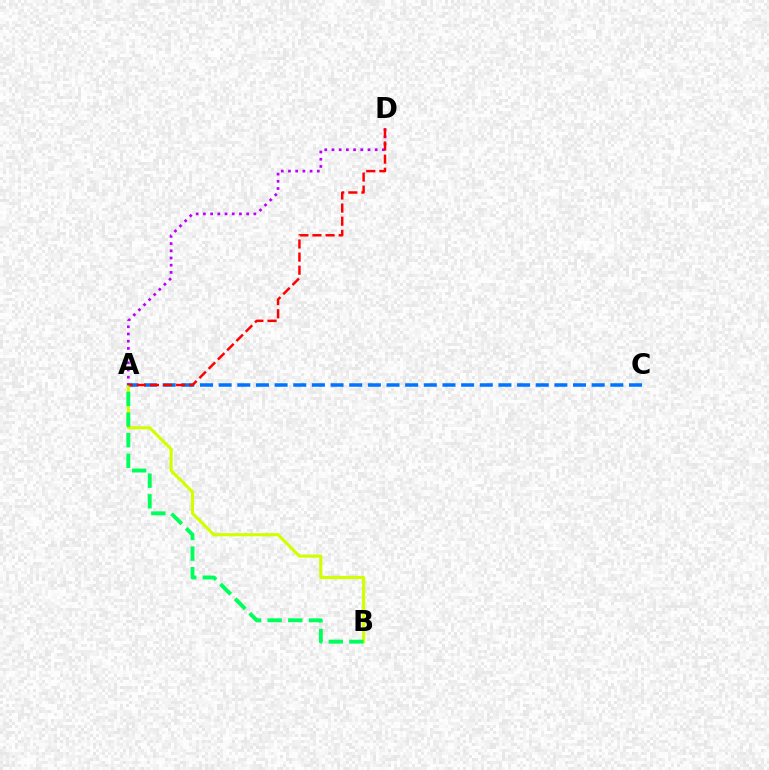{('A', 'C'): [{'color': '#0074ff', 'line_style': 'dashed', 'thickness': 2.53}], ('A', 'B'): [{'color': '#d1ff00', 'line_style': 'solid', 'thickness': 2.25}, {'color': '#00ff5c', 'line_style': 'dashed', 'thickness': 2.8}], ('A', 'D'): [{'color': '#b900ff', 'line_style': 'dotted', 'thickness': 1.96}, {'color': '#ff0000', 'line_style': 'dashed', 'thickness': 1.78}]}